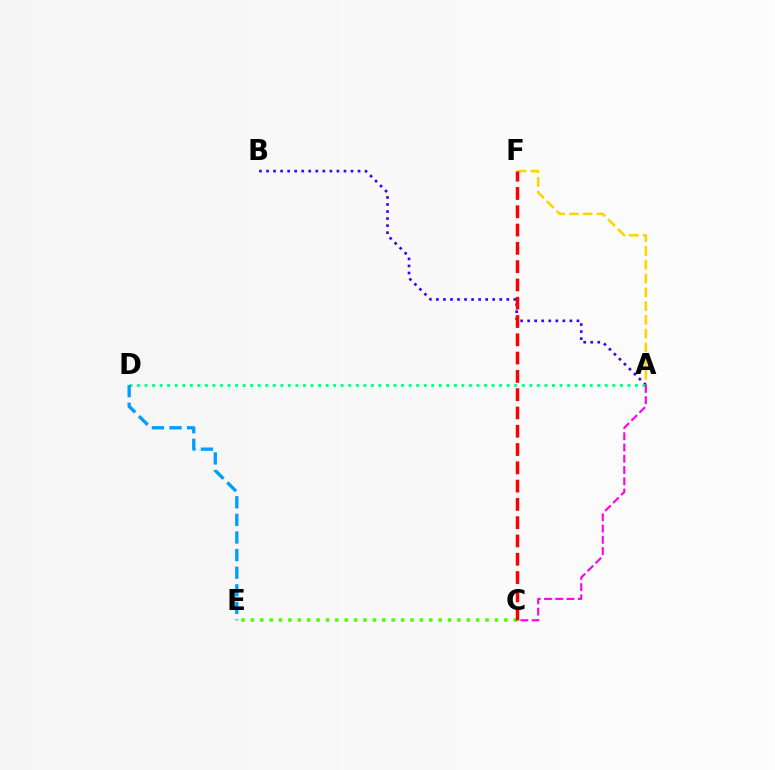{('C', 'E'): [{'color': '#4fff00', 'line_style': 'dotted', 'thickness': 2.55}], ('A', 'F'): [{'color': '#ffd500', 'line_style': 'dashed', 'thickness': 1.87}], ('A', 'B'): [{'color': '#3700ff', 'line_style': 'dotted', 'thickness': 1.91}], ('A', 'D'): [{'color': '#00ff86', 'line_style': 'dotted', 'thickness': 2.05}], ('A', 'C'): [{'color': '#ff00ed', 'line_style': 'dashed', 'thickness': 1.53}], ('D', 'E'): [{'color': '#009eff', 'line_style': 'dashed', 'thickness': 2.39}], ('C', 'F'): [{'color': '#ff0000', 'line_style': 'dashed', 'thickness': 2.48}]}